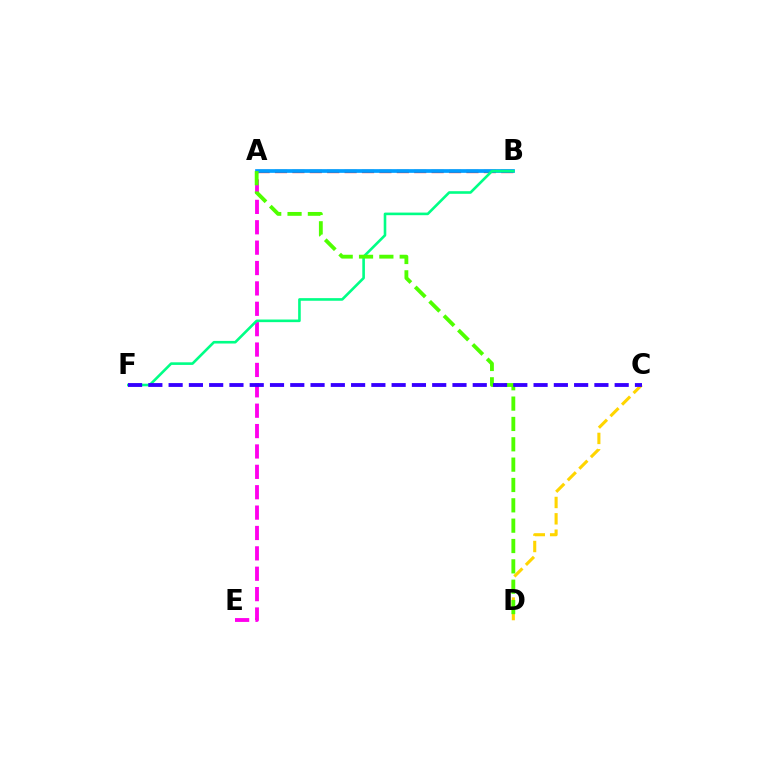{('A', 'B'): [{'color': '#ff0000', 'line_style': 'dashed', 'thickness': 2.36}, {'color': '#009eff', 'line_style': 'solid', 'thickness': 2.67}], ('C', 'D'): [{'color': '#ffd500', 'line_style': 'dashed', 'thickness': 2.22}], ('A', 'E'): [{'color': '#ff00ed', 'line_style': 'dashed', 'thickness': 2.77}], ('B', 'F'): [{'color': '#00ff86', 'line_style': 'solid', 'thickness': 1.88}], ('A', 'D'): [{'color': '#4fff00', 'line_style': 'dashed', 'thickness': 2.76}], ('C', 'F'): [{'color': '#3700ff', 'line_style': 'dashed', 'thickness': 2.75}]}